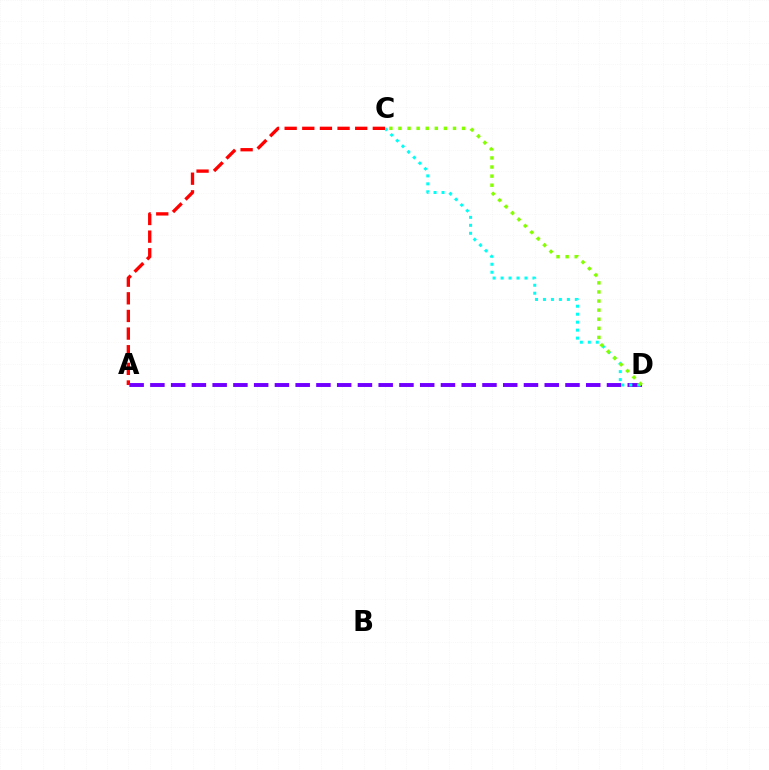{('A', 'D'): [{'color': '#7200ff', 'line_style': 'dashed', 'thickness': 2.82}], ('C', 'D'): [{'color': '#00fff6', 'line_style': 'dotted', 'thickness': 2.17}, {'color': '#84ff00', 'line_style': 'dotted', 'thickness': 2.47}], ('A', 'C'): [{'color': '#ff0000', 'line_style': 'dashed', 'thickness': 2.4}]}